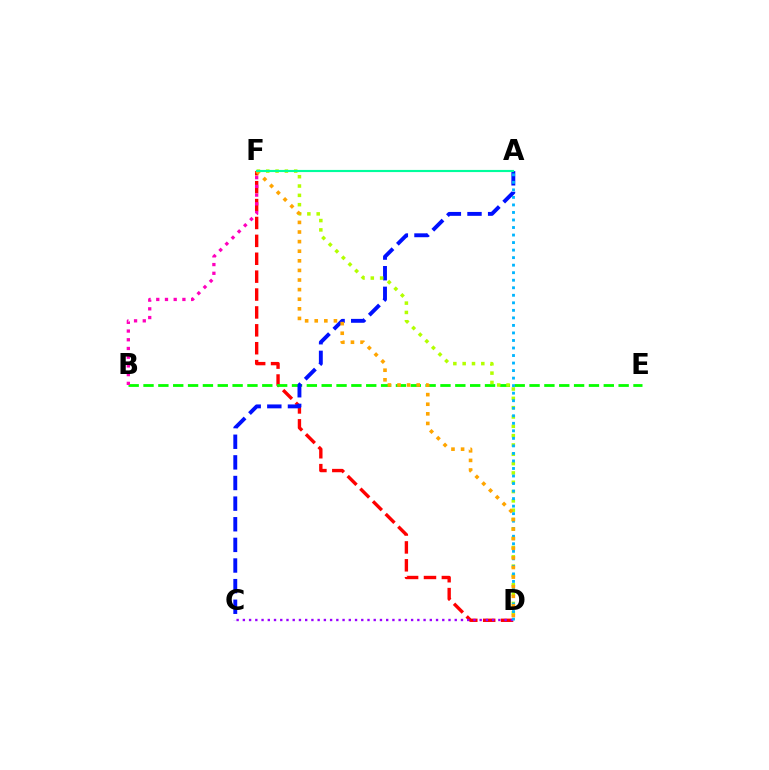{('D', 'F'): [{'color': '#ff0000', 'line_style': 'dashed', 'thickness': 2.43}, {'color': '#b3ff00', 'line_style': 'dotted', 'thickness': 2.53}, {'color': '#ffa500', 'line_style': 'dotted', 'thickness': 2.61}], ('B', 'E'): [{'color': '#08ff00', 'line_style': 'dashed', 'thickness': 2.02}], ('A', 'C'): [{'color': '#0010ff', 'line_style': 'dashed', 'thickness': 2.8}], ('C', 'D'): [{'color': '#9b00ff', 'line_style': 'dotted', 'thickness': 1.69}], ('A', 'D'): [{'color': '#00b5ff', 'line_style': 'dotted', 'thickness': 2.05}], ('A', 'F'): [{'color': '#00ff9d', 'line_style': 'solid', 'thickness': 1.55}], ('B', 'F'): [{'color': '#ff00bd', 'line_style': 'dotted', 'thickness': 2.37}]}